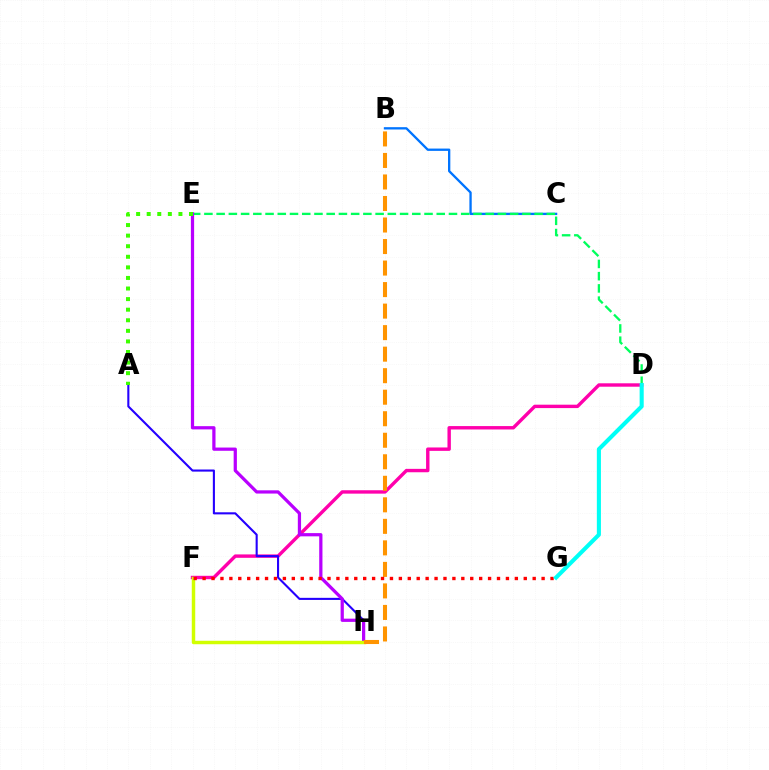{('D', 'F'): [{'color': '#ff00ac', 'line_style': 'solid', 'thickness': 2.45}], ('B', 'C'): [{'color': '#0074ff', 'line_style': 'solid', 'thickness': 1.67}], ('A', 'H'): [{'color': '#2500ff', 'line_style': 'solid', 'thickness': 1.51}], ('D', 'E'): [{'color': '#00ff5c', 'line_style': 'dashed', 'thickness': 1.66}], ('E', 'H'): [{'color': '#b900ff', 'line_style': 'solid', 'thickness': 2.33}], ('A', 'E'): [{'color': '#3dff00', 'line_style': 'dotted', 'thickness': 2.87}], ('F', 'H'): [{'color': '#d1ff00', 'line_style': 'solid', 'thickness': 2.49}], ('B', 'H'): [{'color': '#ff9400', 'line_style': 'dashed', 'thickness': 2.92}], ('F', 'G'): [{'color': '#ff0000', 'line_style': 'dotted', 'thickness': 2.42}], ('D', 'G'): [{'color': '#00fff6', 'line_style': 'solid', 'thickness': 2.94}]}